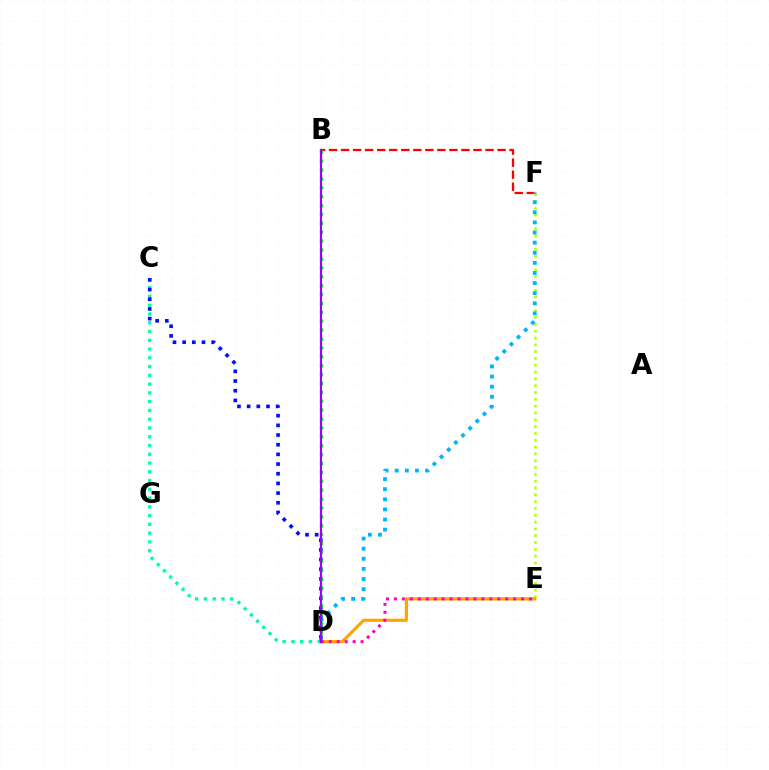{('C', 'D'): [{'color': '#00ff9d', 'line_style': 'dotted', 'thickness': 2.38}, {'color': '#0010ff', 'line_style': 'dotted', 'thickness': 2.63}], ('E', 'F'): [{'color': '#b3ff00', 'line_style': 'dotted', 'thickness': 1.85}], ('B', 'F'): [{'color': '#ff0000', 'line_style': 'dashed', 'thickness': 1.64}], ('B', 'D'): [{'color': '#08ff00', 'line_style': 'dotted', 'thickness': 2.42}, {'color': '#9b00ff', 'line_style': 'solid', 'thickness': 1.59}], ('D', 'E'): [{'color': '#ffa500', 'line_style': 'solid', 'thickness': 2.3}, {'color': '#ff00bd', 'line_style': 'dotted', 'thickness': 2.16}], ('D', 'F'): [{'color': '#00b5ff', 'line_style': 'dotted', 'thickness': 2.75}]}